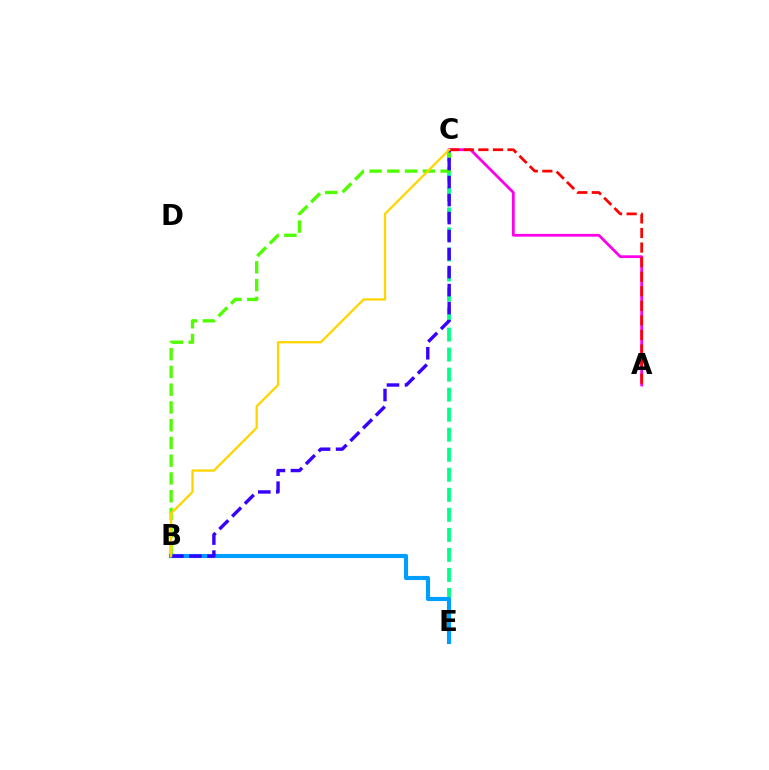{('C', 'E'): [{'color': '#00ff86', 'line_style': 'dashed', 'thickness': 2.72}], ('B', 'C'): [{'color': '#4fff00', 'line_style': 'dashed', 'thickness': 2.41}, {'color': '#3700ff', 'line_style': 'dashed', 'thickness': 2.45}, {'color': '#ffd500', 'line_style': 'solid', 'thickness': 1.64}], ('A', 'C'): [{'color': '#ff00ed', 'line_style': 'solid', 'thickness': 1.99}, {'color': '#ff0000', 'line_style': 'dashed', 'thickness': 1.98}], ('B', 'E'): [{'color': '#009eff', 'line_style': 'solid', 'thickness': 2.97}]}